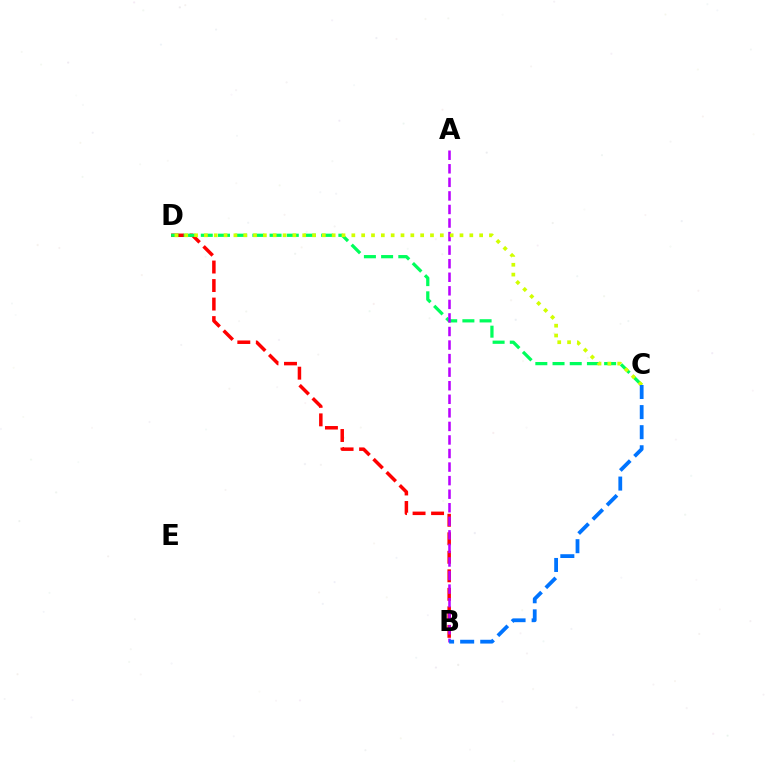{('B', 'D'): [{'color': '#ff0000', 'line_style': 'dashed', 'thickness': 2.52}], ('C', 'D'): [{'color': '#00ff5c', 'line_style': 'dashed', 'thickness': 2.34}, {'color': '#d1ff00', 'line_style': 'dotted', 'thickness': 2.67}], ('A', 'B'): [{'color': '#b900ff', 'line_style': 'dashed', 'thickness': 1.84}], ('B', 'C'): [{'color': '#0074ff', 'line_style': 'dashed', 'thickness': 2.73}]}